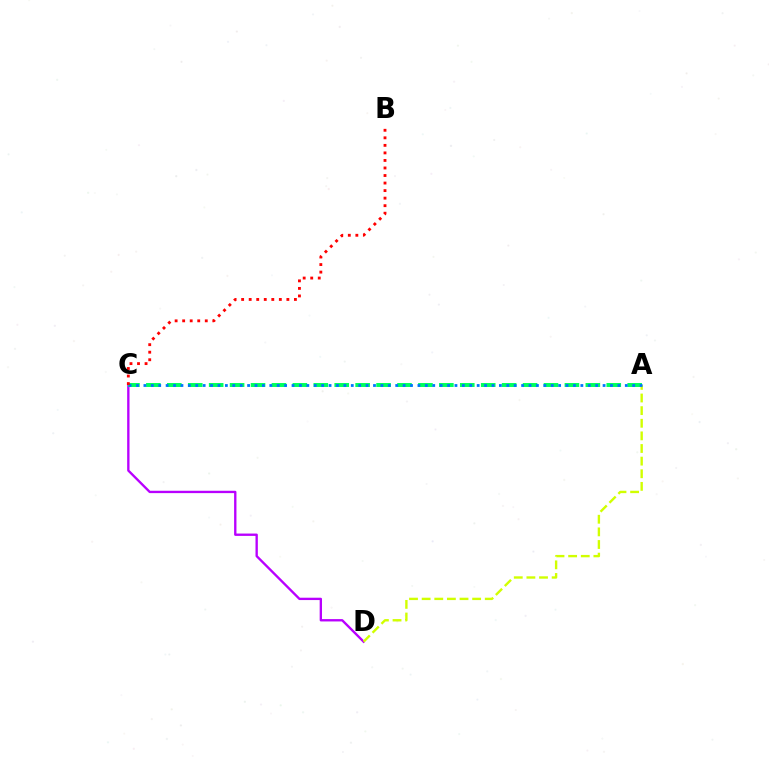{('C', 'D'): [{'color': '#b900ff', 'line_style': 'solid', 'thickness': 1.69}], ('A', 'C'): [{'color': '#00ff5c', 'line_style': 'dashed', 'thickness': 2.84}, {'color': '#0074ff', 'line_style': 'dotted', 'thickness': 2.01}], ('A', 'D'): [{'color': '#d1ff00', 'line_style': 'dashed', 'thickness': 1.72}], ('B', 'C'): [{'color': '#ff0000', 'line_style': 'dotted', 'thickness': 2.05}]}